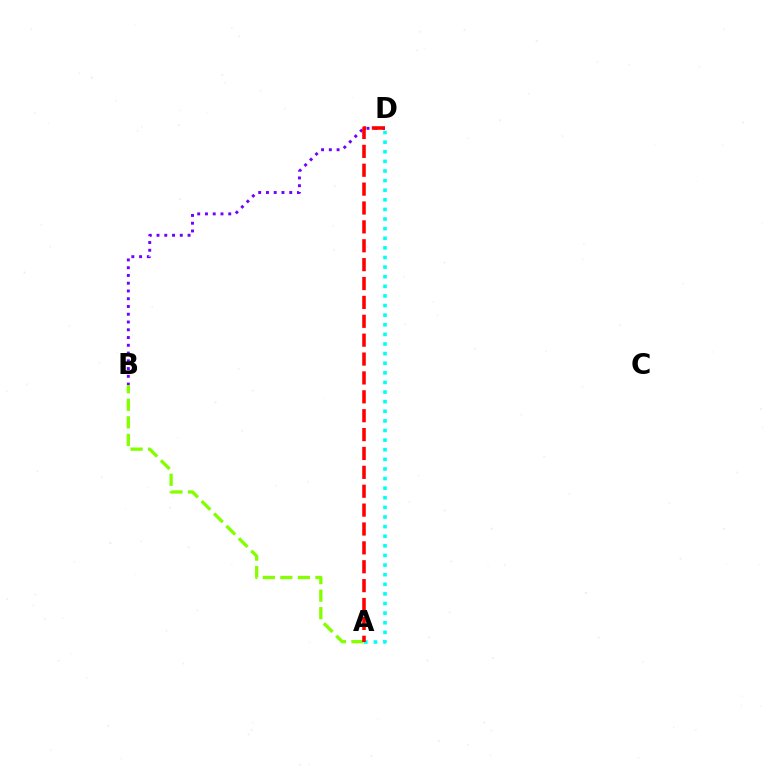{('A', 'B'): [{'color': '#84ff00', 'line_style': 'dashed', 'thickness': 2.38}], ('A', 'D'): [{'color': '#00fff6', 'line_style': 'dotted', 'thickness': 2.61}, {'color': '#ff0000', 'line_style': 'dashed', 'thickness': 2.57}], ('B', 'D'): [{'color': '#7200ff', 'line_style': 'dotted', 'thickness': 2.11}]}